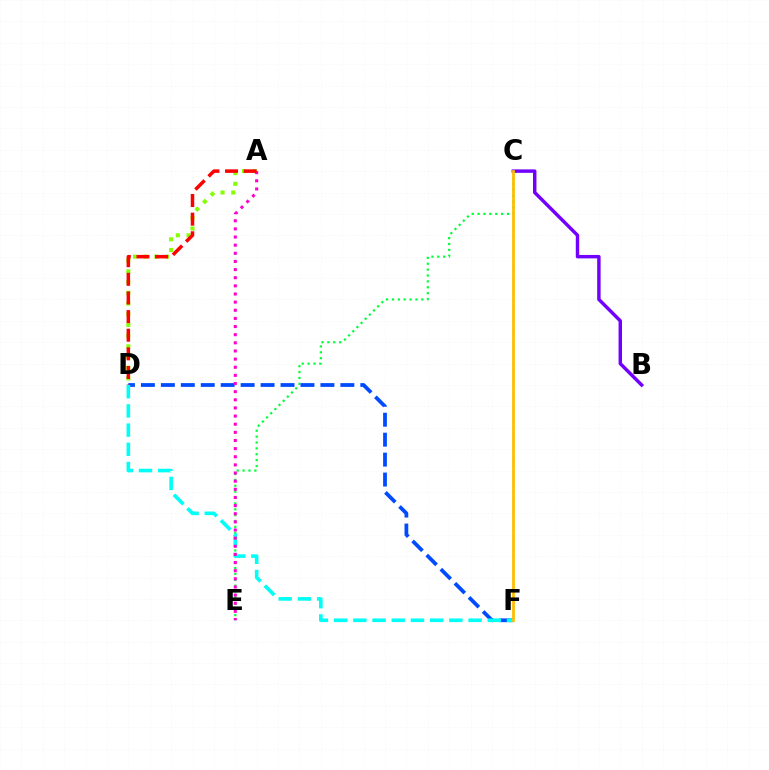{('C', 'E'): [{'color': '#00ff39', 'line_style': 'dotted', 'thickness': 1.6}], ('D', 'F'): [{'color': '#004bff', 'line_style': 'dashed', 'thickness': 2.71}, {'color': '#00fff6', 'line_style': 'dashed', 'thickness': 2.61}], ('A', 'D'): [{'color': '#84ff00', 'line_style': 'dotted', 'thickness': 2.91}, {'color': '#ff0000', 'line_style': 'dashed', 'thickness': 2.53}], ('B', 'C'): [{'color': '#7200ff', 'line_style': 'solid', 'thickness': 2.47}], ('C', 'F'): [{'color': '#ffbd00', 'line_style': 'solid', 'thickness': 1.98}], ('A', 'E'): [{'color': '#ff00cf', 'line_style': 'dotted', 'thickness': 2.21}]}